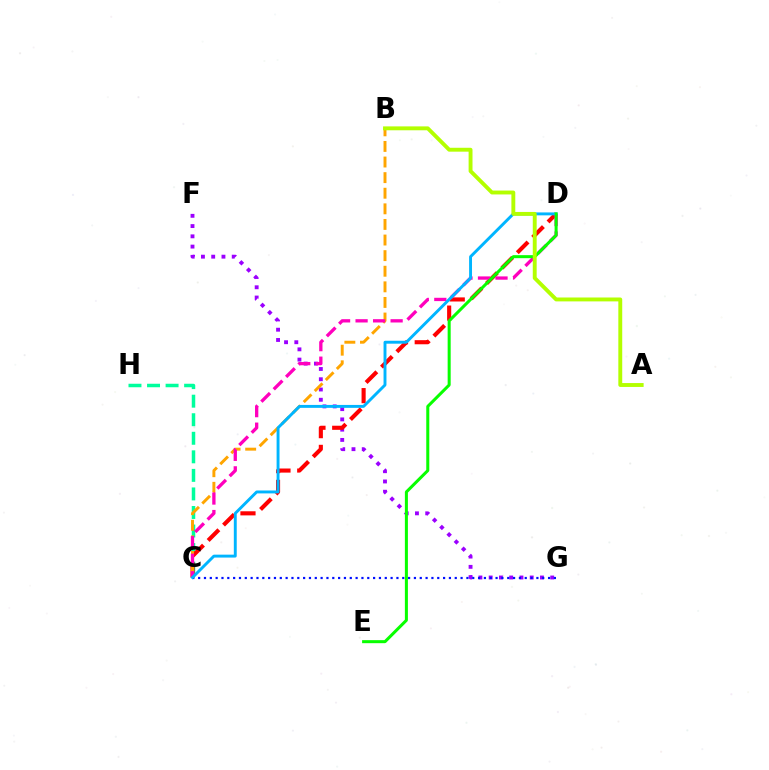{('C', 'H'): [{'color': '#00ff9d', 'line_style': 'dashed', 'thickness': 2.52}], ('F', 'G'): [{'color': '#9b00ff', 'line_style': 'dotted', 'thickness': 2.79}], ('C', 'D'): [{'color': '#ff0000', 'line_style': 'dashed', 'thickness': 2.95}, {'color': '#ff00bd', 'line_style': 'dashed', 'thickness': 2.38}, {'color': '#00b5ff', 'line_style': 'solid', 'thickness': 2.1}], ('B', 'C'): [{'color': '#ffa500', 'line_style': 'dashed', 'thickness': 2.12}], ('C', 'G'): [{'color': '#0010ff', 'line_style': 'dotted', 'thickness': 1.58}], ('D', 'E'): [{'color': '#08ff00', 'line_style': 'solid', 'thickness': 2.18}], ('A', 'B'): [{'color': '#b3ff00', 'line_style': 'solid', 'thickness': 2.8}]}